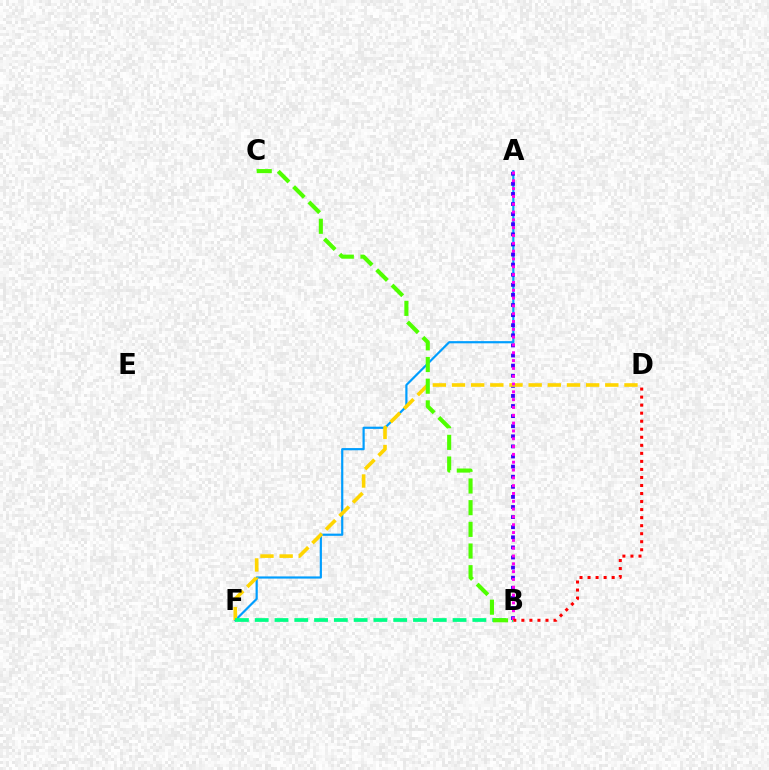{('A', 'F'): [{'color': '#009eff', 'line_style': 'solid', 'thickness': 1.58}], ('A', 'B'): [{'color': '#3700ff', 'line_style': 'dotted', 'thickness': 2.74}, {'color': '#ff00ed', 'line_style': 'dotted', 'thickness': 2.12}], ('D', 'F'): [{'color': '#ffd500', 'line_style': 'dashed', 'thickness': 2.6}], ('B', 'F'): [{'color': '#00ff86', 'line_style': 'dashed', 'thickness': 2.69}], ('B', 'D'): [{'color': '#ff0000', 'line_style': 'dotted', 'thickness': 2.18}], ('B', 'C'): [{'color': '#4fff00', 'line_style': 'dashed', 'thickness': 2.94}]}